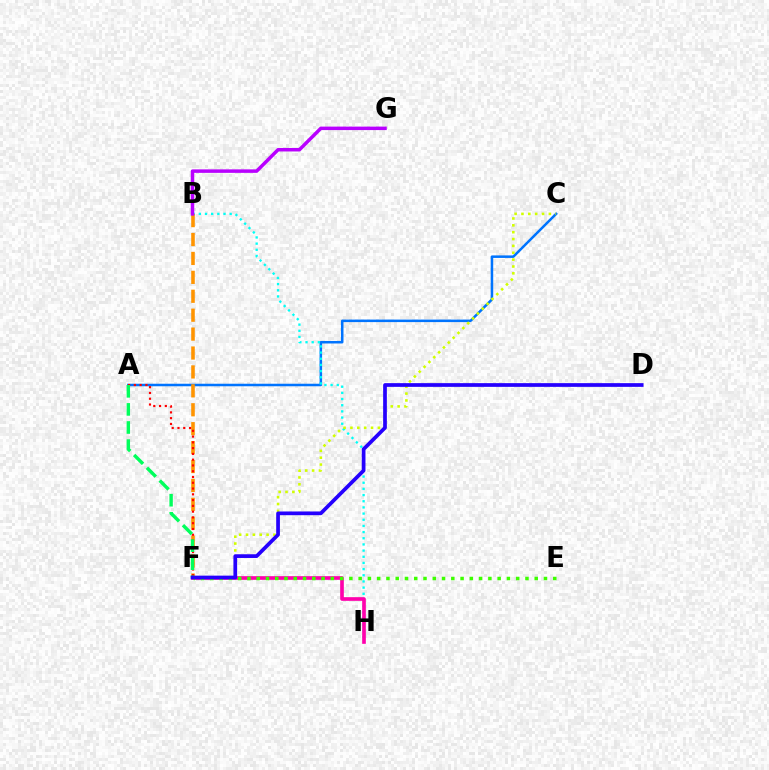{('A', 'C'): [{'color': '#0074ff', 'line_style': 'solid', 'thickness': 1.82}], ('B', 'H'): [{'color': '#00fff6', 'line_style': 'dotted', 'thickness': 1.68}], ('C', 'F'): [{'color': '#d1ff00', 'line_style': 'dotted', 'thickness': 1.86}], ('F', 'H'): [{'color': '#ff00ac', 'line_style': 'solid', 'thickness': 2.63}], ('B', 'F'): [{'color': '#ff9400', 'line_style': 'dashed', 'thickness': 2.57}], ('E', 'F'): [{'color': '#3dff00', 'line_style': 'dotted', 'thickness': 2.52}], ('A', 'F'): [{'color': '#ff0000', 'line_style': 'dotted', 'thickness': 1.57}, {'color': '#00ff5c', 'line_style': 'dashed', 'thickness': 2.46}], ('D', 'F'): [{'color': '#2500ff', 'line_style': 'solid', 'thickness': 2.67}], ('B', 'G'): [{'color': '#b900ff', 'line_style': 'solid', 'thickness': 2.51}]}